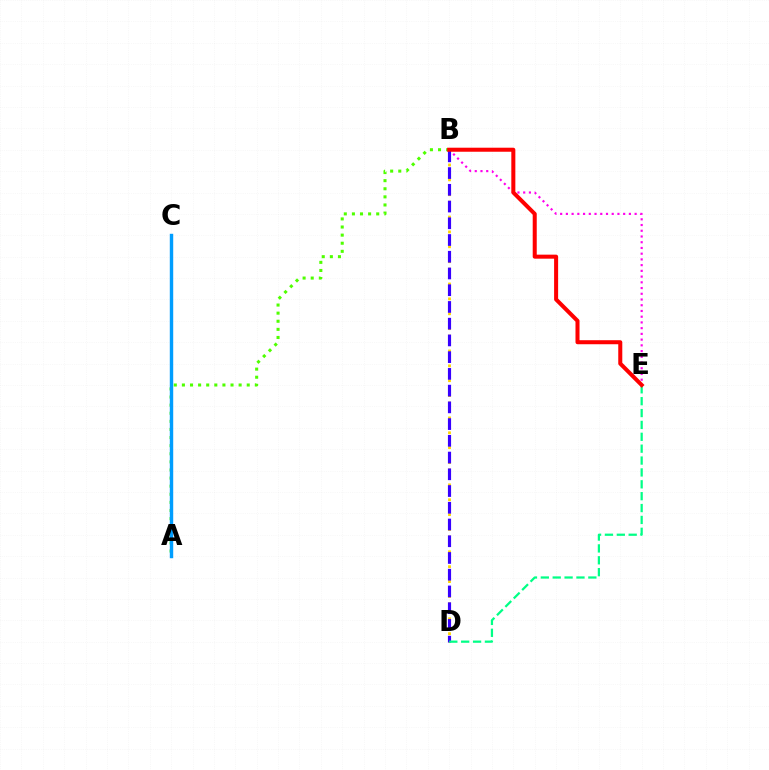{('B', 'D'): [{'color': '#ffd500', 'line_style': 'dotted', 'thickness': 2.02}, {'color': '#3700ff', 'line_style': 'dashed', 'thickness': 2.27}], ('B', 'E'): [{'color': '#ff00ed', 'line_style': 'dotted', 'thickness': 1.56}, {'color': '#ff0000', 'line_style': 'solid', 'thickness': 2.9}], ('A', 'B'): [{'color': '#4fff00', 'line_style': 'dotted', 'thickness': 2.2}], ('A', 'C'): [{'color': '#009eff', 'line_style': 'solid', 'thickness': 2.46}], ('D', 'E'): [{'color': '#00ff86', 'line_style': 'dashed', 'thickness': 1.61}]}